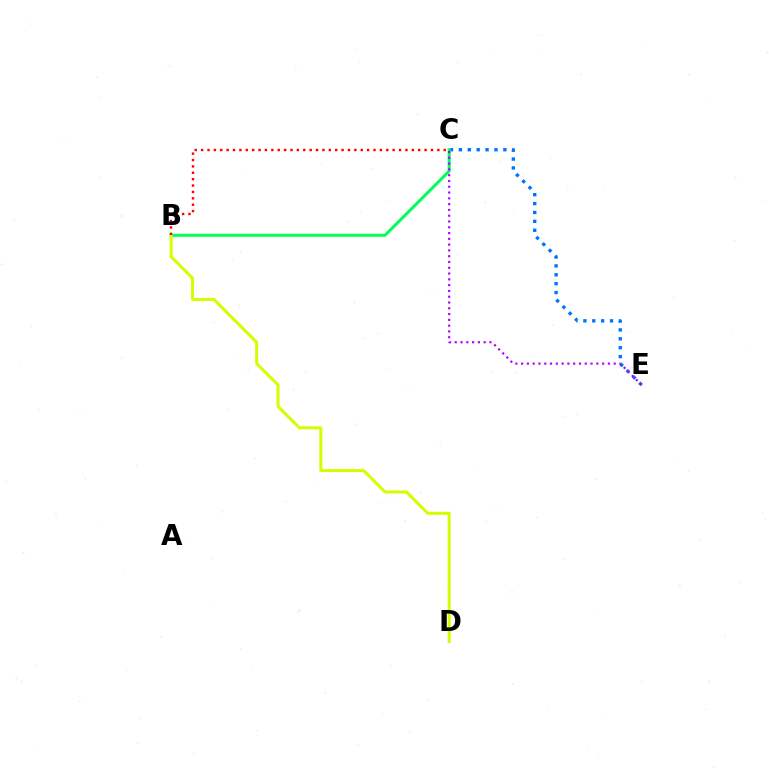{('C', 'E'): [{'color': '#0074ff', 'line_style': 'dotted', 'thickness': 2.42}, {'color': '#b900ff', 'line_style': 'dotted', 'thickness': 1.57}], ('B', 'C'): [{'color': '#00ff5c', 'line_style': 'solid', 'thickness': 2.19}, {'color': '#ff0000', 'line_style': 'dotted', 'thickness': 1.73}], ('B', 'D'): [{'color': '#d1ff00', 'line_style': 'solid', 'thickness': 2.17}]}